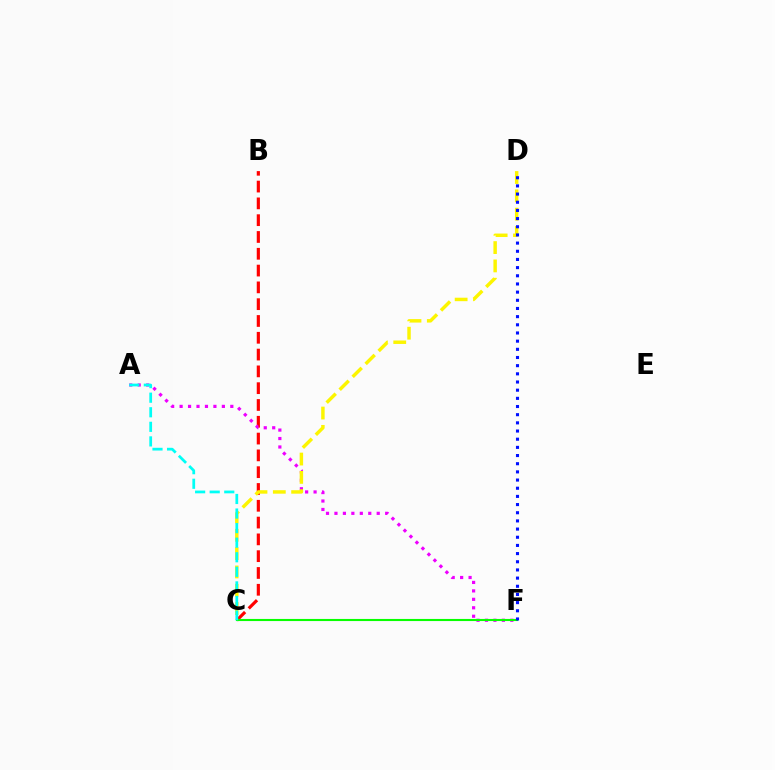{('B', 'C'): [{'color': '#ff0000', 'line_style': 'dashed', 'thickness': 2.28}], ('A', 'F'): [{'color': '#ee00ff', 'line_style': 'dotted', 'thickness': 2.3}], ('C', 'F'): [{'color': '#08ff00', 'line_style': 'solid', 'thickness': 1.52}], ('C', 'D'): [{'color': '#fcf500', 'line_style': 'dashed', 'thickness': 2.49}], ('D', 'F'): [{'color': '#0010ff', 'line_style': 'dotted', 'thickness': 2.22}], ('A', 'C'): [{'color': '#00fff6', 'line_style': 'dashed', 'thickness': 1.98}]}